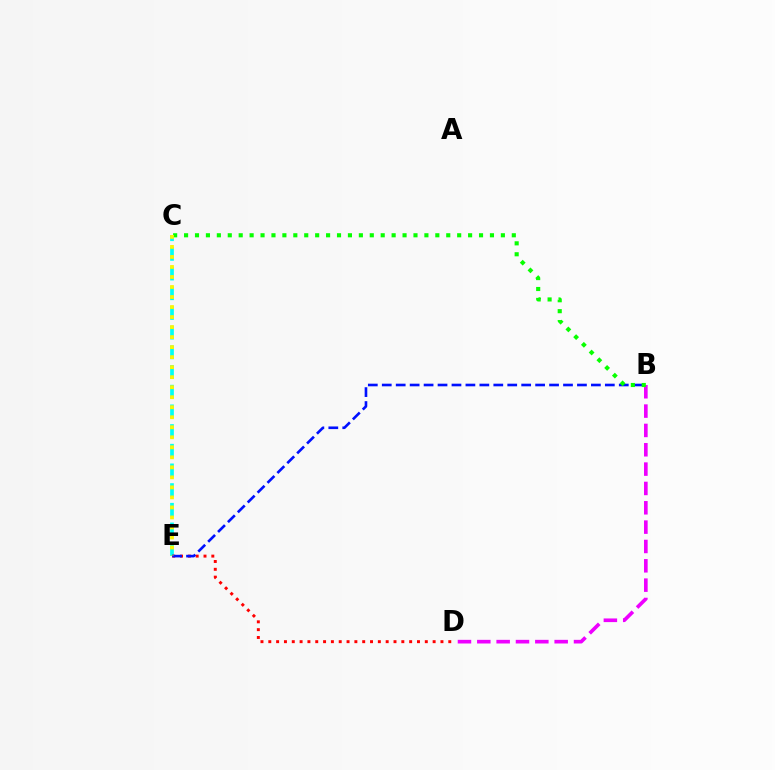{('C', 'E'): [{'color': '#00fff6', 'line_style': 'dashed', 'thickness': 2.67}, {'color': '#fcf500', 'line_style': 'dotted', 'thickness': 2.72}], ('B', 'D'): [{'color': '#ee00ff', 'line_style': 'dashed', 'thickness': 2.63}], ('D', 'E'): [{'color': '#ff0000', 'line_style': 'dotted', 'thickness': 2.13}], ('B', 'E'): [{'color': '#0010ff', 'line_style': 'dashed', 'thickness': 1.89}], ('B', 'C'): [{'color': '#08ff00', 'line_style': 'dotted', 'thickness': 2.97}]}